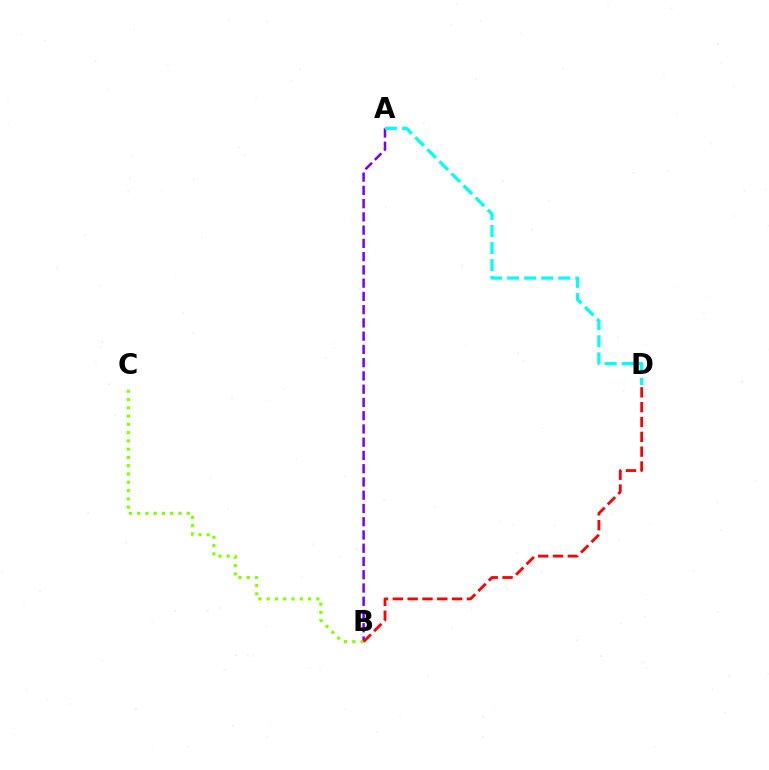{('A', 'B'): [{'color': '#7200ff', 'line_style': 'dashed', 'thickness': 1.8}], ('B', 'C'): [{'color': '#84ff00', 'line_style': 'dotted', 'thickness': 2.25}], ('A', 'D'): [{'color': '#00fff6', 'line_style': 'dashed', 'thickness': 2.32}], ('B', 'D'): [{'color': '#ff0000', 'line_style': 'dashed', 'thickness': 2.01}]}